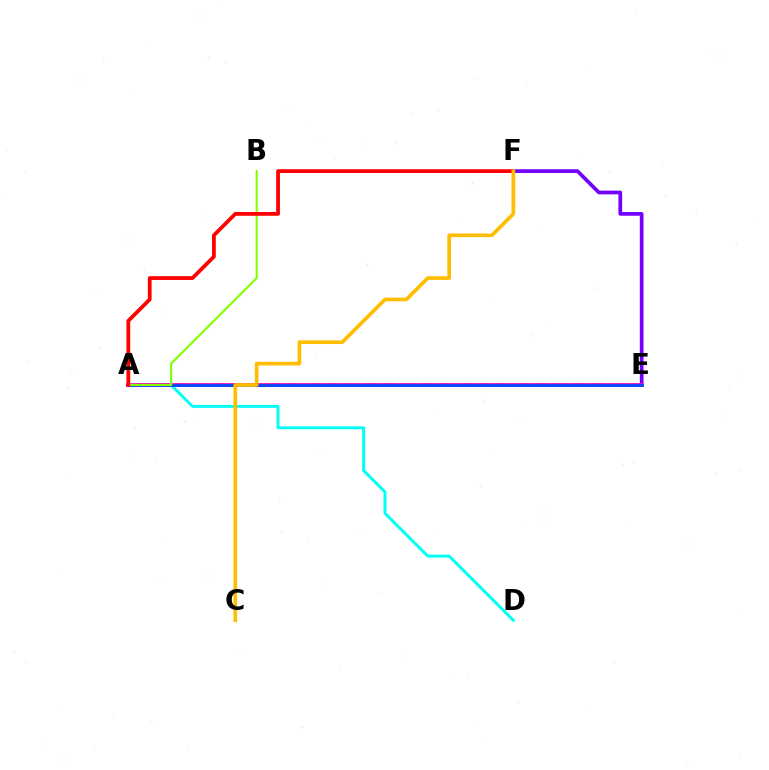{('A', 'E'): [{'color': '#00ff39', 'line_style': 'dashed', 'thickness': 2.57}, {'color': '#ff00cf', 'line_style': 'solid', 'thickness': 2.68}, {'color': '#004bff', 'line_style': 'solid', 'thickness': 2.01}], ('E', 'F'): [{'color': '#7200ff', 'line_style': 'solid', 'thickness': 2.66}], ('A', 'D'): [{'color': '#00fff6', 'line_style': 'solid', 'thickness': 2.1}], ('A', 'B'): [{'color': '#84ff00', 'line_style': 'solid', 'thickness': 1.53}], ('A', 'F'): [{'color': '#ff0000', 'line_style': 'solid', 'thickness': 2.72}], ('C', 'F'): [{'color': '#ffbd00', 'line_style': 'solid', 'thickness': 2.64}]}